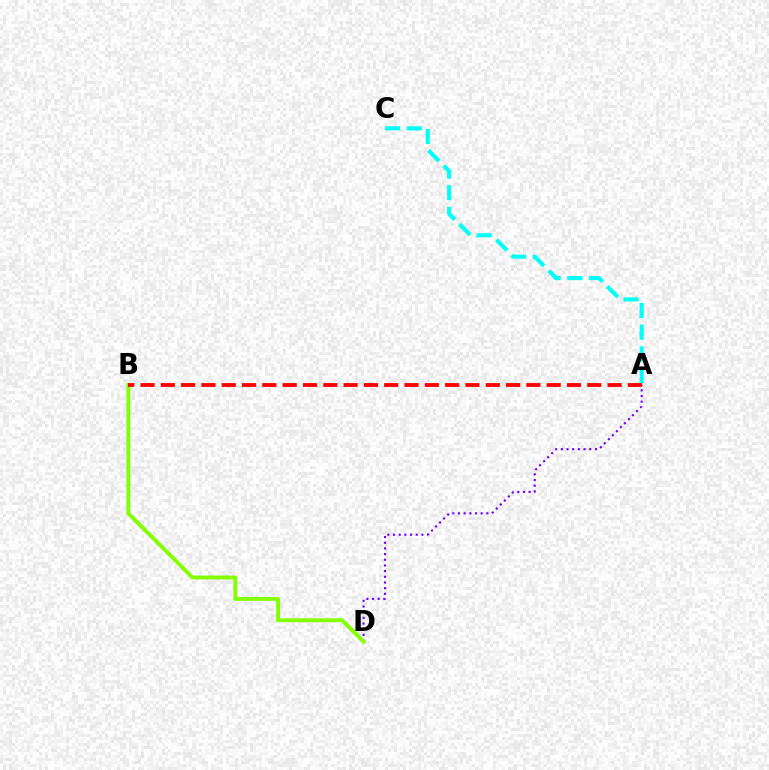{('A', 'D'): [{'color': '#7200ff', 'line_style': 'dotted', 'thickness': 1.54}], ('A', 'C'): [{'color': '#00fff6', 'line_style': 'dashed', 'thickness': 2.95}], ('B', 'D'): [{'color': '#84ff00', 'line_style': 'solid', 'thickness': 2.79}], ('A', 'B'): [{'color': '#ff0000', 'line_style': 'dashed', 'thickness': 2.76}]}